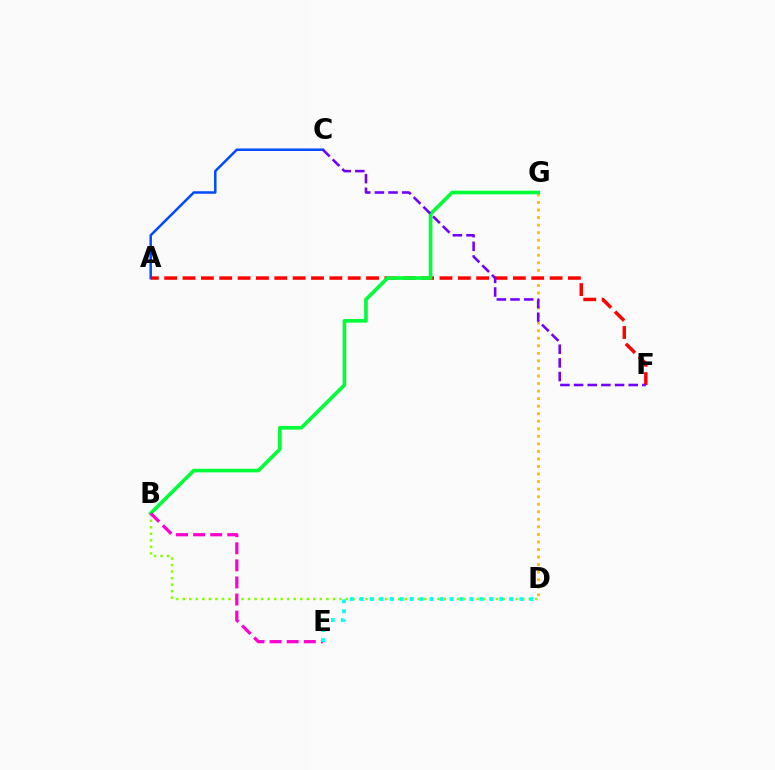{('D', 'G'): [{'color': '#ffbd00', 'line_style': 'dotted', 'thickness': 2.05}], ('B', 'D'): [{'color': '#84ff00', 'line_style': 'dotted', 'thickness': 1.77}], ('A', 'F'): [{'color': '#ff0000', 'line_style': 'dashed', 'thickness': 2.49}], ('A', 'C'): [{'color': '#004bff', 'line_style': 'solid', 'thickness': 1.8}], ('B', 'G'): [{'color': '#00ff39', 'line_style': 'solid', 'thickness': 2.62}], ('B', 'E'): [{'color': '#ff00cf', 'line_style': 'dashed', 'thickness': 2.32}], ('D', 'E'): [{'color': '#00fff6', 'line_style': 'dotted', 'thickness': 2.71}], ('C', 'F'): [{'color': '#7200ff', 'line_style': 'dashed', 'thickness': 1.86}]}